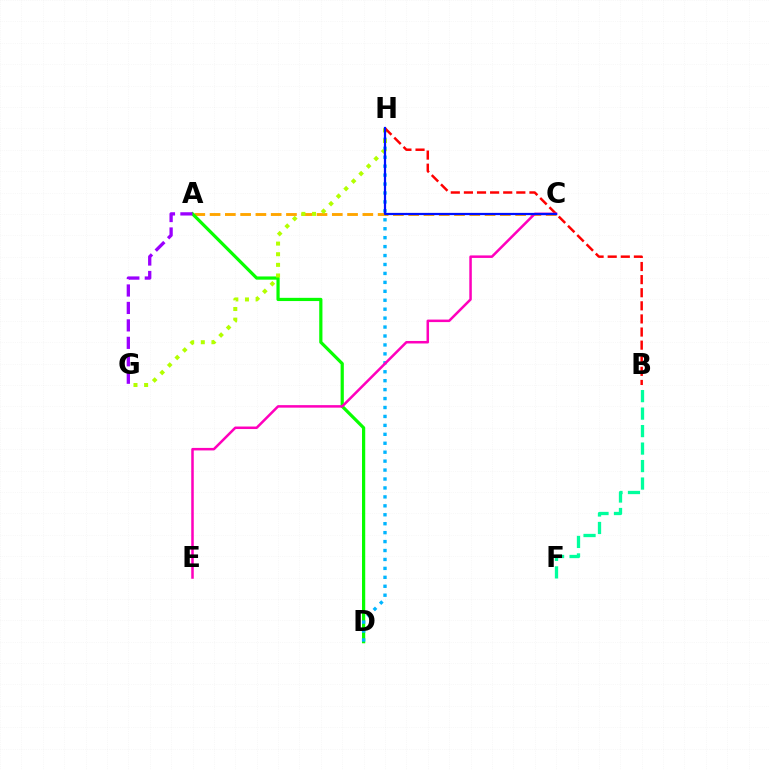{('A', 'C'): [{'color': '#ffa500', 'line_style': 'dashed', 'thickness': 2.08}], ('A', 'D'): [{'color': '#08ff00', 'line_style': 'solid', 'thickness': 2.31}], ('D', 'H'): [{'color': '#00b5ff', 'line_style': 'dotted', 'thickness': 2.43}], ('G', 'H'): [{'color': '#b3ff00', 'line_style': 'dotted', 'thickness': 2.89}], ('B', 'F'): [{'color': '#00ff9d', 'line_style': 'dashed', 'thickness': 2.38}], ('B', 'H'): [{'color': '#ff0000', 'line_style': 'dashed', 'thickness': 1.78}], ('C', 'E'): [{'color': '#ff00bd', 'line_style': 'solid', 'thickness': 1.81}], ('A', 'G'): [{'color': '#9b00ff', 'line_style': 'dashed', 'thickness': 2.37}], ('C', 'H'): [{'color': '#0010ff', 'line_style': 'solid', 'thickness': 1.61}]}